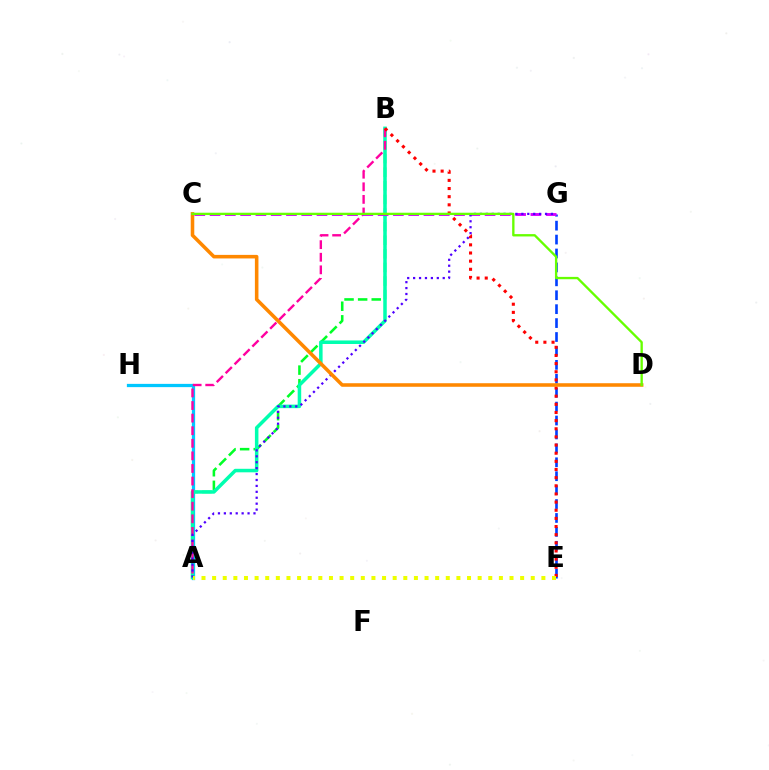{('E', 'G'): [{'color': '#003fff', 'line_style': 'dashed', 'thickness': 1.89}], ('A', 'B'): [{'color': '#00ff27', 'line_style': 'dashed', 'thickness': 1.85}, {'color': '#00ffaf', 'line_style': 'solid', 'thickness': 2.54}, {'color': '#ff00a0', 'line_style': 'dashed', 'thickness': 1.71}], ('A', 'H'): [{'color': '#00c7ff', 'line_style': 'solid', 'thickness': 2.35}], ('B', 'E'): [{'color': '#ff0000', 'line_style': 'dotted', 'thickness': 2.21}], ('C', 'G'): [{'color': '#d600ff', 'line_style': 'dashed', 'thickness': 2.08}], ('A', 'G'): [{'color': '#4f00ff', 'line_style': 'dotted', 'thickness': 1.61}], ('A', 'E'): [{'color': '#eeff00', 'line_style': 'dotted', 'thickness': 2.89}], ('C', 'D'): [{'color': '#ff8800', 'line_style': 'solid', 'thickness': 2.56}, {'color': '#66ff00', 'line_style': 'solid', 'thickness': 1.68}]}